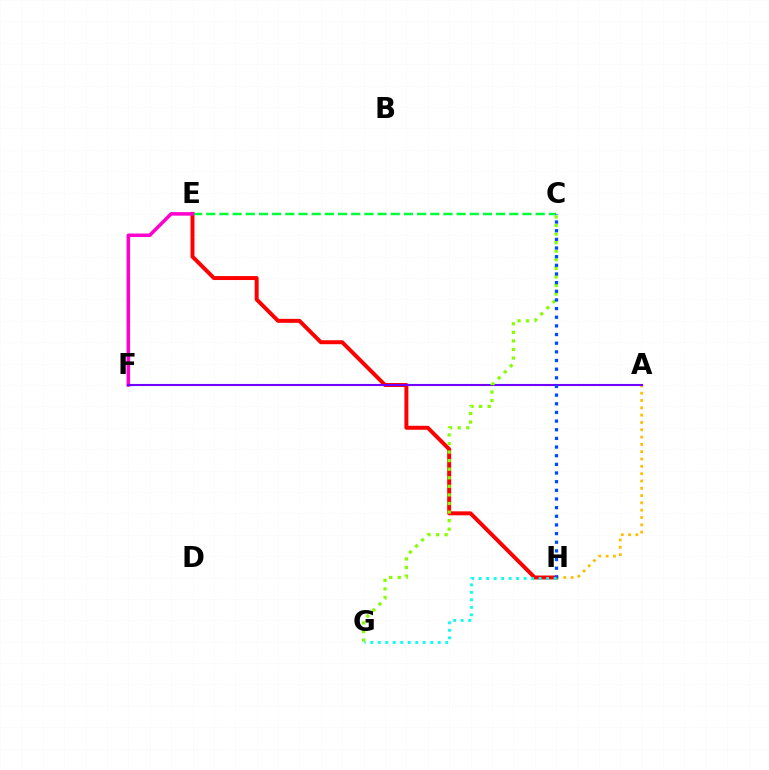{('E', 'H'): [{'color': '#ff0000', 'line_style': 'solid', 'thickness': 2.85}], ('A', 'H'): [{'color': '#ffbd00', 'line_style': 'dotted', 'thickness': 1.99}], ('C', 'E'): [{'color': '#00ff39', 'line_style': 'dashed', 'thickness': 1.79}], ('E', 'F'): [{'color': '#ff00cf', 'line_style': 'solid', 'thickness': 2.54}], ('A', 'F'): [{'color': '#7200ff', 'line_style': 'solid', 'thickness': 1.53}], ('C', 'G'): [{'color': '#84ff00', 'line_style': 'dotted', 'thickness': 2.33}], ('C', 'H'): [{'color': '#004bff', 'line_style': 'dotted', 'thickness': 2.35}], ('G', 'H'): [{'color': '#00fff6', 'line_style': 'dotted', 'thickness': 2.04}]}